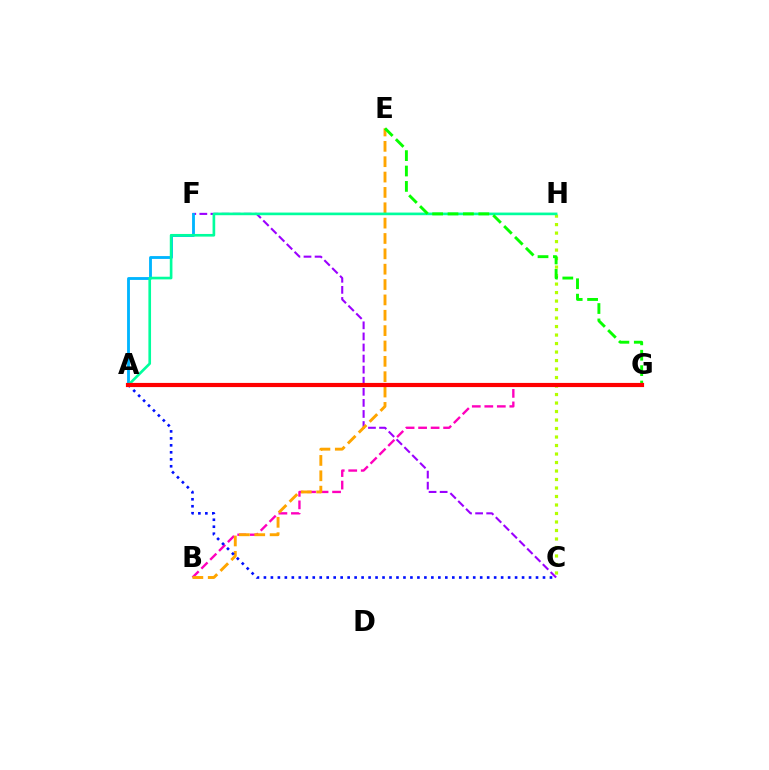{('C', 'F'): [{'color': '#9b00ff', 'line_style': 'dashed', 'thickness': 1.51}], ('C', 'H'): [{'color': '#b3ff00', 'line_style': 'dotted', 'thickness': 2.31}], ('A', 'F'): [{'color': '#00b5ff', 'line_style': 'solid', 'thickness': 2.05}], ('B', 'G'): [{'color': '#ff00bd', 'line_style': 'dashed', 'thickness': 1.7}], ('B', 'E'): [{'color': '#ffa500', 'line_style': 'dashed', 'thickness': 2.09}], ('A', 'C'): [{'color': '#0010ff', 'line_style': 'dotted', 'thickness': 1.9}], ('A', 'H'): [{'color': '#00ff9d', 'line_style': 'solid', 'thickness': 1.91}], ('E', 'G'): [{'color': '#08ff00', 'line_style': 'dashed', 'thickness': 2.09}], ('A', 'G'): [{'color': '#ff0000', 'line_style': 'solid', 'thickness': 3.0}]}